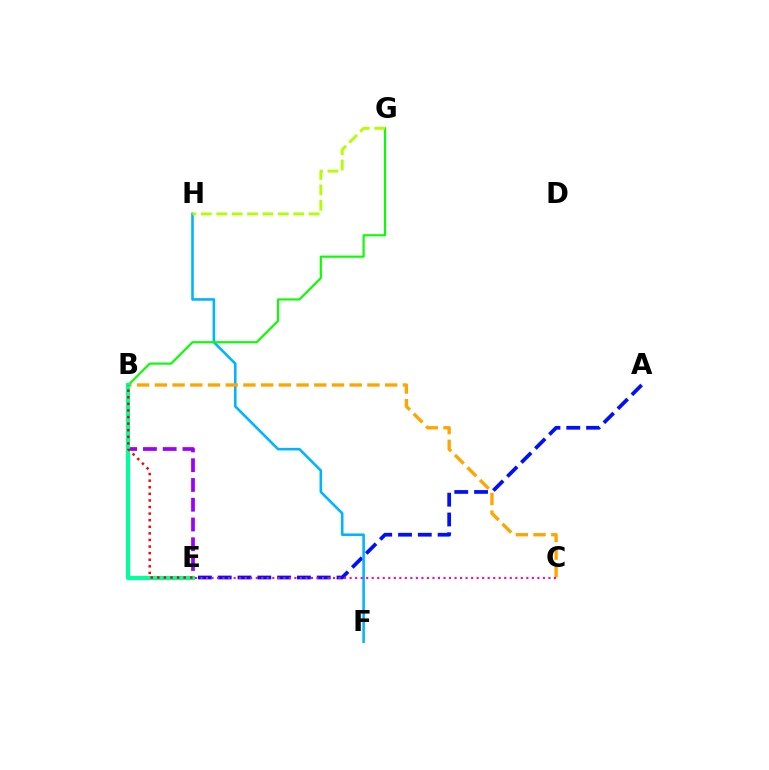{('A', 'E'): [{'color': '#0010ff', 'line_style': 'dashed', 'thickness': 2.69}], ('F', 'H'): [{'color': '#00b5ff', 'line_style': 'solid', 'thickness': 1.87}], ('B', 'C'): [{'color': '#ffa500', 'line_style': 'dashed', 'thickness': 2.41}], ('B', 'G'): [{'color': '#08ff00', 'line_style': 'solid', 'thickness': 1.54}], ('B', 'E'): [{'color': '#9b00ff', 'line_style': 'dashed', 'thickness': 2.68}, {'color': '#00ff9d', 'line_style': 'solid', 'thickness': 2.97}, {'color': '#ff0000', 'line_style': 'dotted', 'thickness': 1.79}], ('C', 'E'): [{'color': '#ff00bd', 'line_style': 'dotted', 'thickness': 1.5}], ('G', 'H'): [{'color': '#b3ff00', 'line_style': 'dashed', 'thickness': 2.09}]}